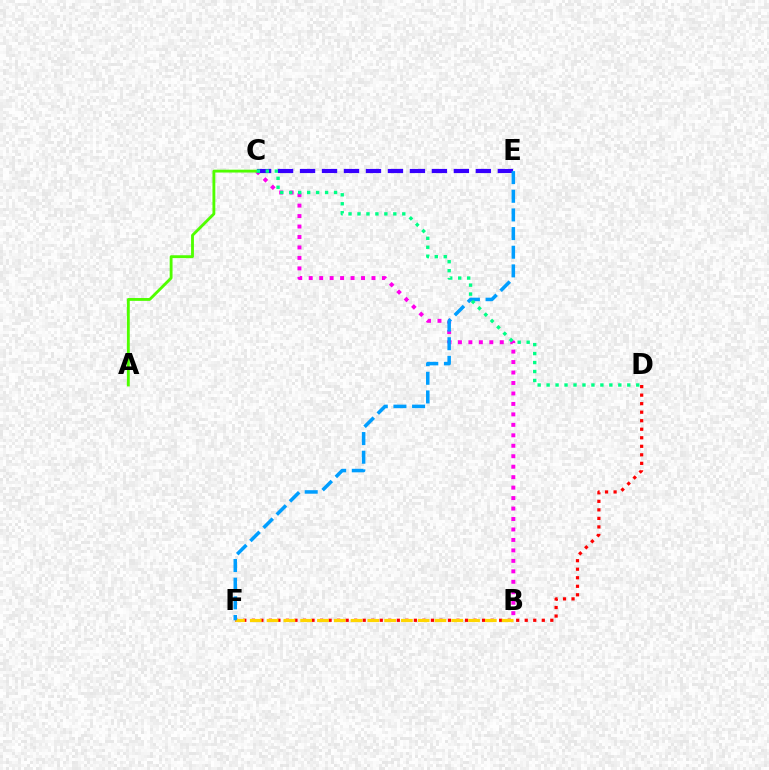{('D', 'F'): [{'color': '#ff0000', 'line_style': 'dotted', 'thickness': 2.32}], ('B', 'F'): [{'color': '#ffd500', 'line_style': 'dashed', 'thickness': 2.28}], ('B', 'C'): [{'color': '#ff00ed', 'line_style': 'dotted', 'thickness': 2.84}], ('C', 'E'): [{'color': '#3700ff', 'line_style': 'dashed', 'thickness': 2.99}], ('E', 'F'): [{'color': '#009eff', 'line_style': 'dashed', 'thickness': 2.53}], ('A', 'C'): [{'color': '#4fff00', 'line_style': 'solid', 'thickness': 2.05}], ('C', 'D'): [{'color': '#00ff86', 'line_style': 'dotted', 'thickness': 2.44}]}